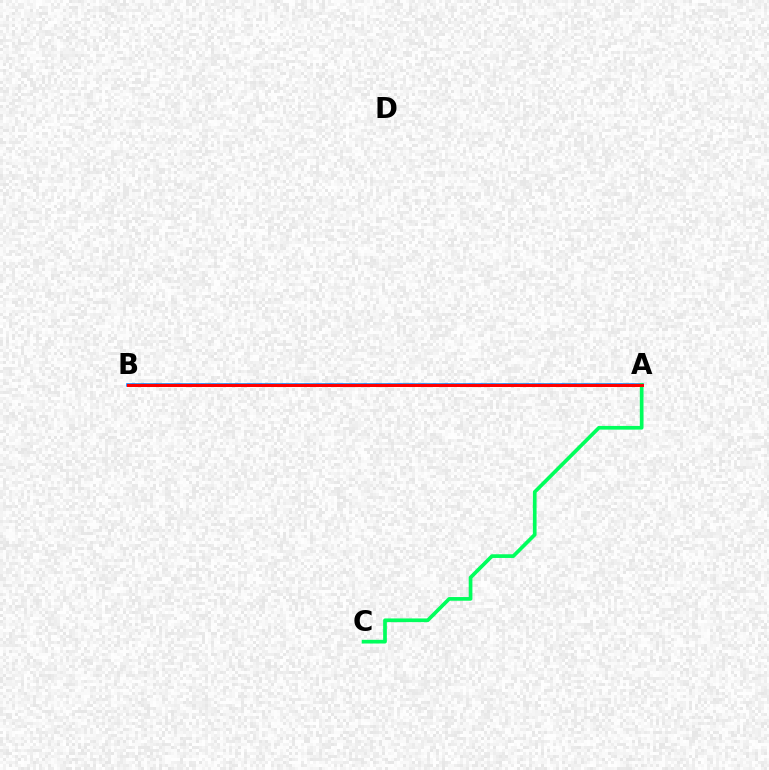{('A', 'B'): [{'color': '#0074ff', 'line_style': 'solid', 'thickness': 2.53}, {'color': '#d1ff00', 'line_style': 'dashed', 'thickness': 1.58}, {'color': '#b900ff', 'line_style': 'dashed', 'thickness': 1.98}, {'color': '#ff0000', 'line_style': 'solid', 'thickness': 2.17}], ('A', 'C'): [{'color': '#00ff5c', 'line_style': 'solid', 'thickness': 2.66}]}